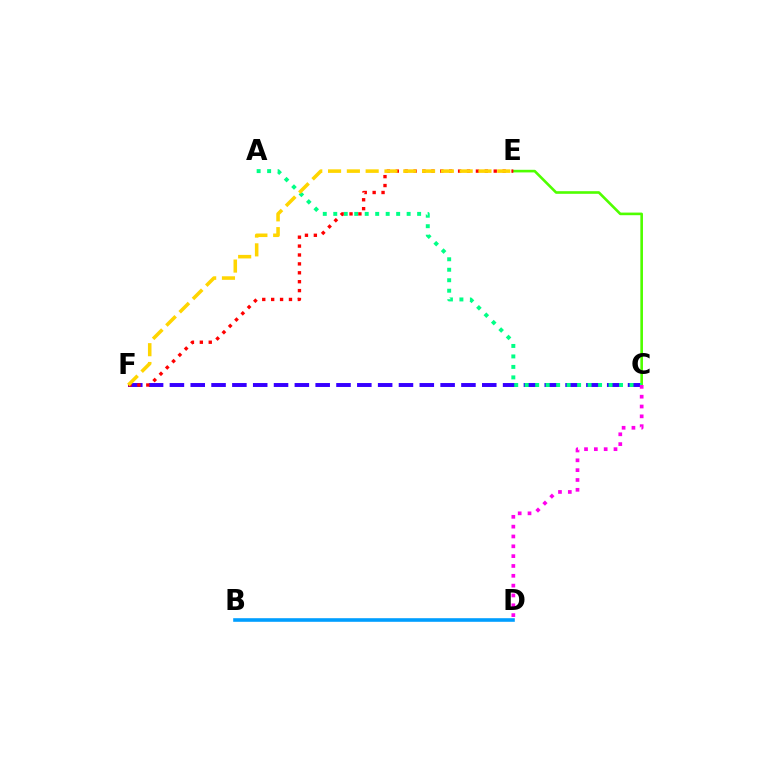{('C', 'F'): [{'color': '#3700ff', 'line_style': 'dashed', 'thickness': 2.83}], ('C', 'E'): [{'color': '#4fff00', 'line_style': 'solid', 'thickness': 1.89}], ('A', 'C'): [{'color': '#00ff86', 'line_style': 'dotted', 'thickness': 2.85}], ('E', 'F'): [{'color': '#ff0000', 'line_style': 'dotted', 'thickness': 2.42}, {'color': '#ffd500', 'line_style': 'dashed', 'thickness': 2.55}], ('B', 'D'): [{'color': '#009eff', 'line_style': 'solid', 'thickness': 2.59}], ('C', 'D'): [{'color': '#ff00ed', 'line_style': 'dotted', 'thickness': 2.67}]}